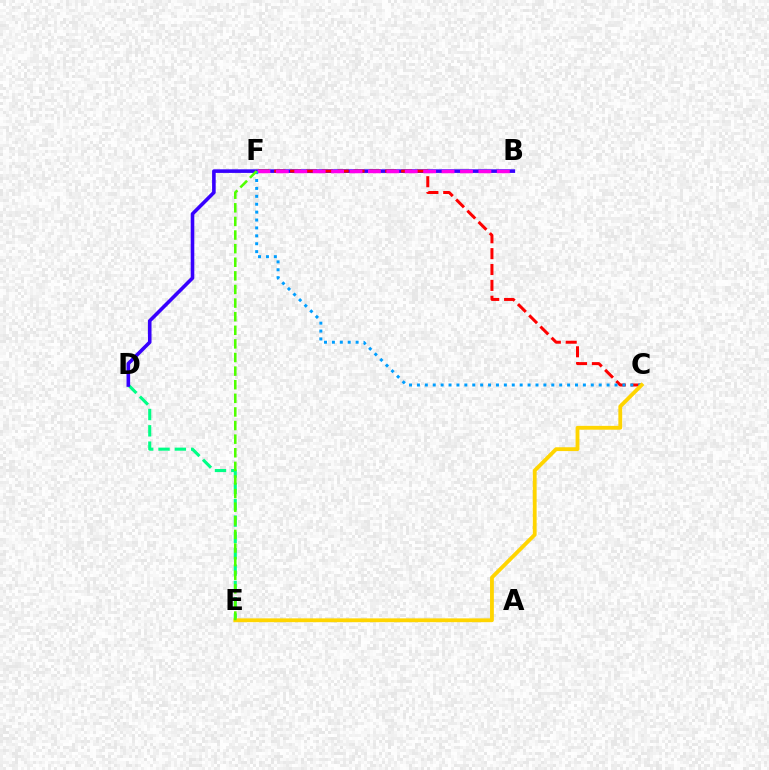{('D', 'E'): [{'color': '#00ff86', 'line_style': 'dashed', 'thickness': 2.22}], ('B', 'D'): [{'color': '#3700ff', 'line_style': 'solid', 'thickness': 2.59}], ('C', 'F'): [{'color': '#ff0000', 'line_style': 'dashed', 'thickness': 2.15}, {'color': '#009eff', 'line_style': 'dotted', 'thickness': 2.15}], ('B', 'F'): [{'color': '#ff00ed', 'line_style': 'dashed', 'thickness': 2.5}], ('C', 'E'): [{'color': '#ffd500', 'line_style': 'solid', 'thickness': 2.75}], ('E', 'F'): [{'color': '#4fff00', 'line_style': 'dashed', 'thickness': 1.85}]}